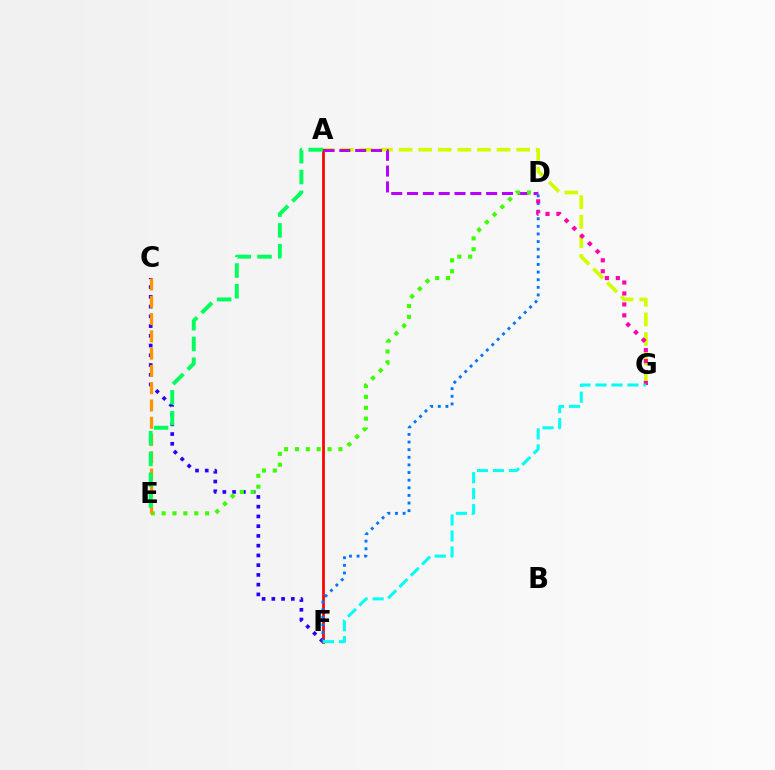{('A', 'G'): [{'color': '#d1ff00', 'line_style': 'dashed', 'thickness': 2.66}], ('C', 'F'): [{'color': '#2500ff', 'line_style': 'dotted', 'thickness': 2.65}], ('A', 'F'): [{'color': '#ff0000', 'line_style': 'solid', 'thickness': 1.98}], ('D', 'F'): [{'color': '#0074ff', 'line_style': 'dotted', 'thickness': 2.07}], ('A', 'D'): [{'color': '#b900ff', 'line_style': 'dashed', 'thickness': 2.15}], ('D', 'G'): [{'color': '#ff00ac', 'line_style': 'dotted', 'thickness': 2.97}], ('D', 'E'): [{'color': '#3dff00', 'line_style': 'dotted', 'thickness': 2.96}], ('F', 'G'): [{'color': '#00fff6', 'line_style': 'dashed', 'thickness': 2.17}], ('C', 'E'): [{'color': '#ff9400', 'line_style': 'dashed', 'thickness': 2.35}], ('A', 'E'): [{'color': '#00ff5c', 'line_style': 'dashed', 'thickness': 2.82}]}